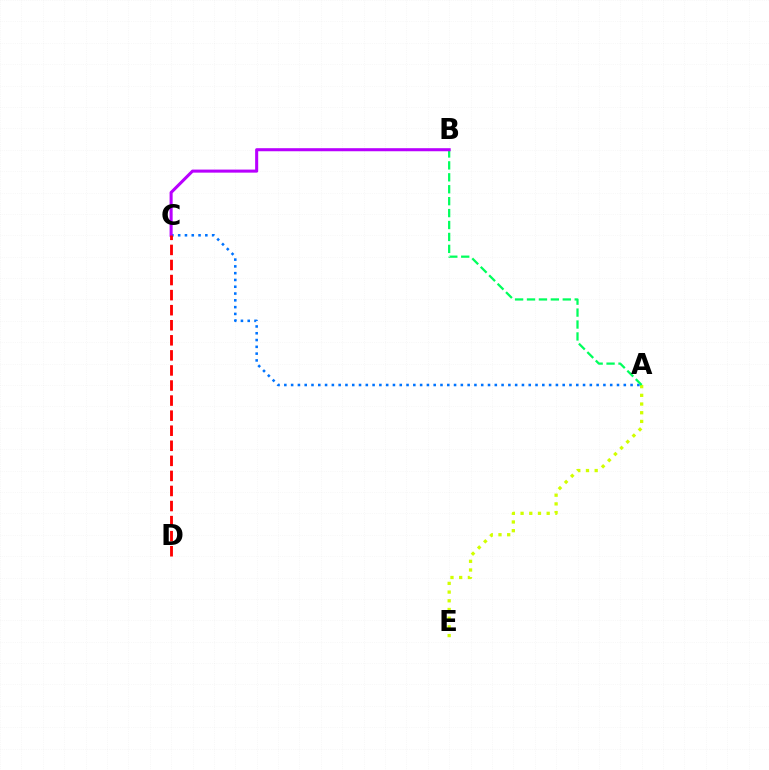{('A', 'E'): [{'color': '#d1ff00', 'line_style': 'dotted', 'thickness': 2.36}], ('A', 'C'): [{'color': '#0074ff', 'line_style': 'dotted', 'thickness': 1.84}], ('A', 'B'): [{'color': '#00ff5c', 'line_style': 'dashed', 'thickness': 1.62}], ('B', 'C'): [{'color': '#b900ff', 'line_style': 'solid', 'thickness': 2.2}], ('C', 'D'): [{'color': '#ff0000', 'line_style': 'dashed', 'thickness': 2.05}]}